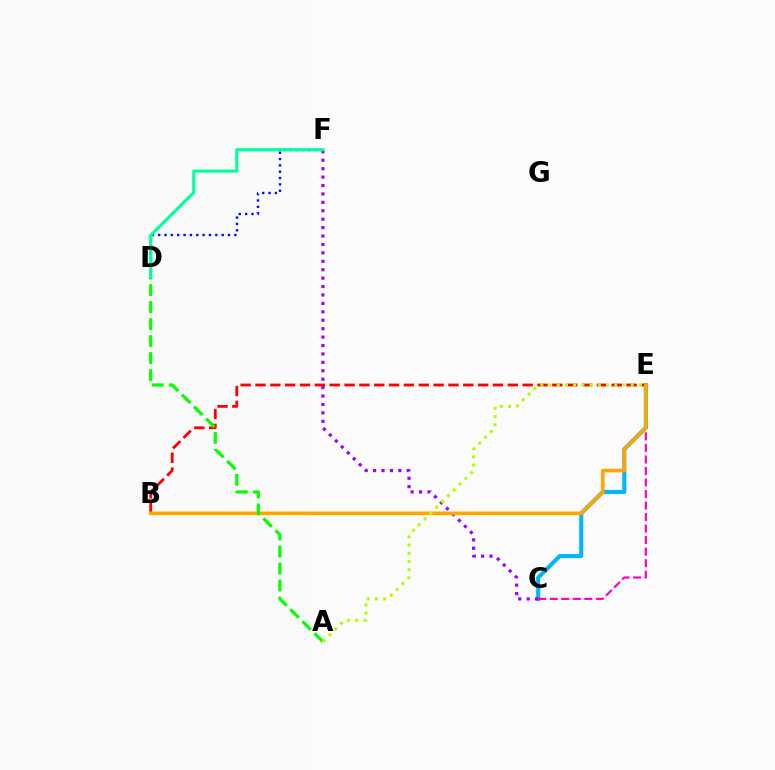{('D', 'F'): [{'color': '#0010ff', 'line_style': 'dotted', 'thickness': 1.73}, {'color': '#00ff9d', 'line_style': 'solid', 'thickness': 2.24}], ('C', 'E'): [{'color': '#00b5ff', 'line_style': 'solid', 'thickness': 2.93}, {'color': '#ff00bd', 'line_style': 'dashed', 'thickness': 1.57}], ('B', 'E'): [{'color': '#ff0000', 'line_style': 'dashed', 'thickness': 2.02}, {'color': '#ffa500', 'line_style': 'solid', 'thickness': 2.61}], ('C', 'F'): [{'color': '#9b00ff', 'line_style': 'dotted', 'thickness': 2.29}], ('A', 'D'): [{'color': '#08ff00', 'line_style': 'dashed', 'thickness': 2.31}], ('A', 'E'): [{'color': '#b3ff00', 'line_style': 'dotted', 'thickness': 2.23}]}